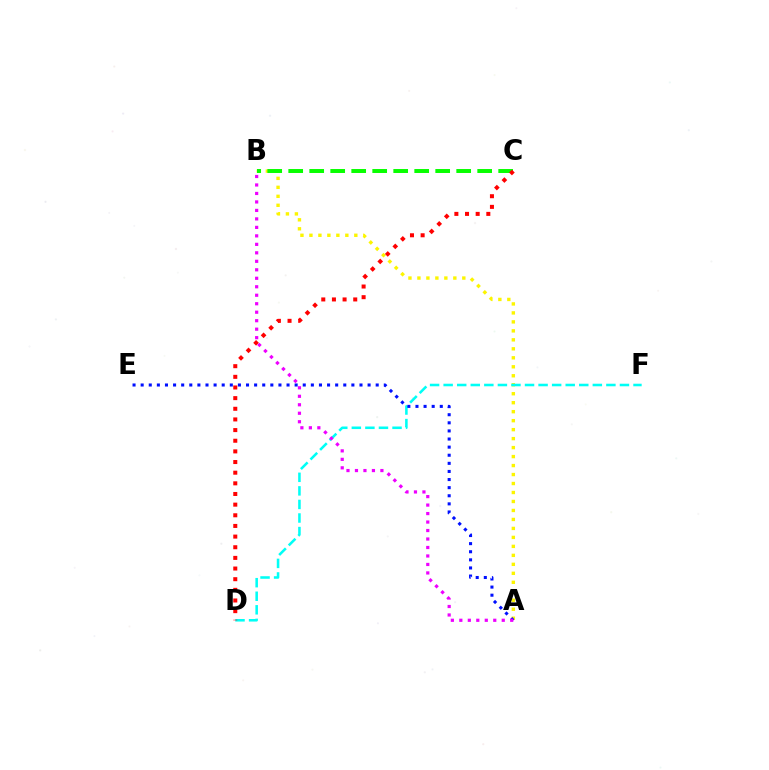{('A', 'B'): [{'color': '#fcf500', 'line_style': 'dotted', 'thickness': 2.44}, {'color': '#ee00ff', 'line_style': 'dotted', 'thickness': 2.3}], ('D', 'F'): [{'color': '#00fff6', 'line_style': 'dashed', 'thickness': 1.84}], ('B', 'C'): [{'color': '#08ff00', 'line_style': 'dashed', 'thickness': 2.85}], ('A', 'E'): [{'color': '#0010ff', 'line_style': 'dotted', 'thickness': 2.2}], ('C', 'D'): [{'color': '#ff0000', 'line_style': 'dotted', 'thickness': 2.89}]}